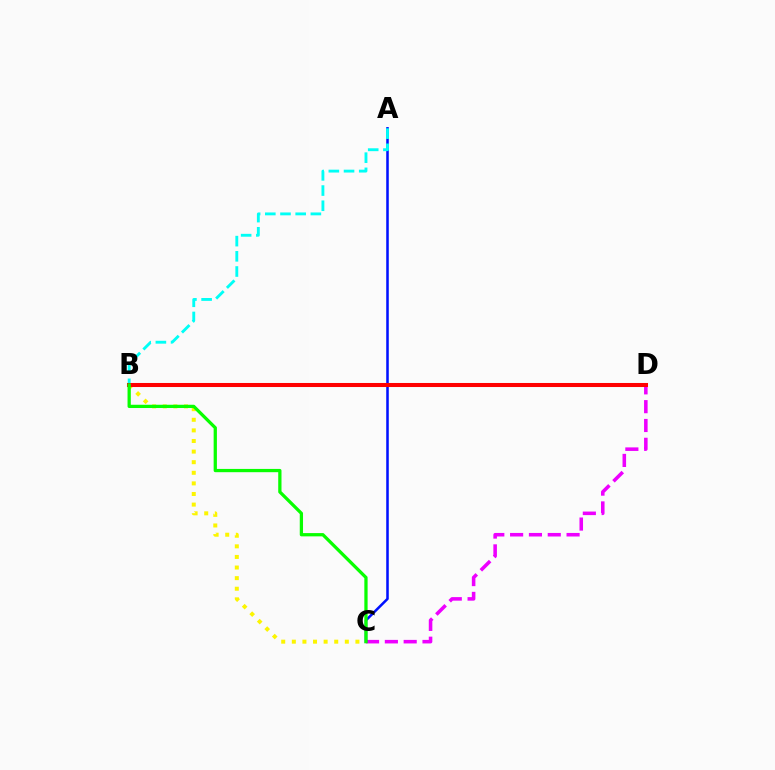{('C', 'D'): [{'color': '#ee00ff', 'line_style': 'dashed', 'thickness': 2.56}], ('A', 'C'): [{'color': '#0010ff', 'line_style': 'solid', 'thickness': 1.83}], ('A', 'B'): [{'color': '#00fff6', 'line_style': 'dashed', 'thickness': 2.06}], ('B', 'C'): [{'color': '#fcf500', 'line_style': 'dotted', 'thickness': 2.88}, {'color': '#08ff00', 'line_style': 'solid', 'thickness': 2.35}], ('B', 'D'): [{'color': '#ff0000', 'line_style': 'solid', 'thickness': 2.91}]}